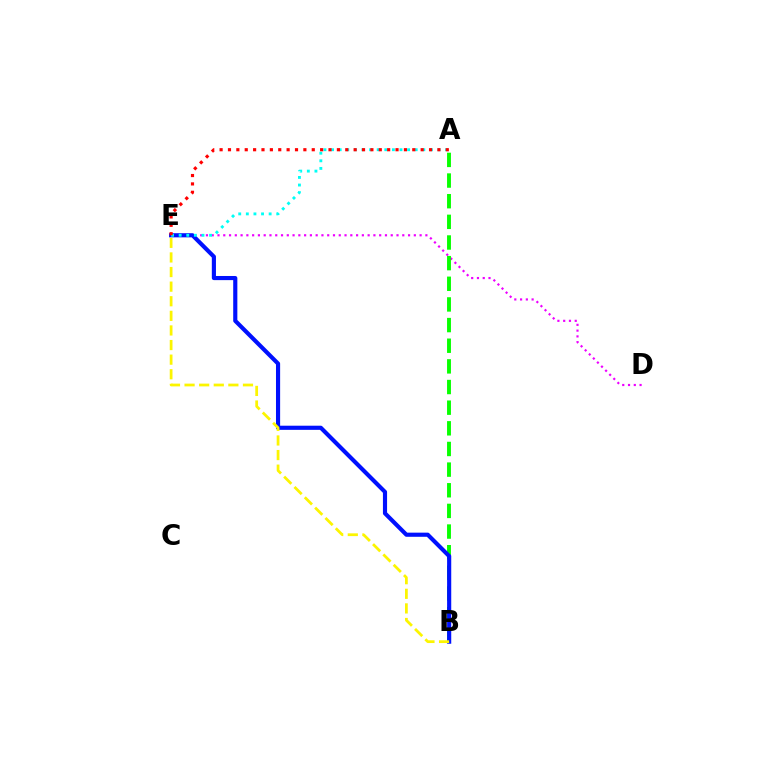{('D', 'E'): [{'color': '#ee00ff', 'line_style': 'dotted', 'thickness': 1.57}], ('A', 'B'): [{'color': '#08ff00', 'line_style': 'dashed', 'thickness': 2.8}], ('B', 'E'): [{'color': '#0010ff', 'line_style': 'solid', 'thickness': 2.98}, {'color': '#fcf500', 'line_style': 'dashed', 'thickness': 1.98}], ('A', 'E'): [{'color': '#00fff6', 'line_style': 'dotted', 'thickness': 2.07}, {'color': '#ff0000', 'line_style': 'dotted', 'thickness': 2.28}]}